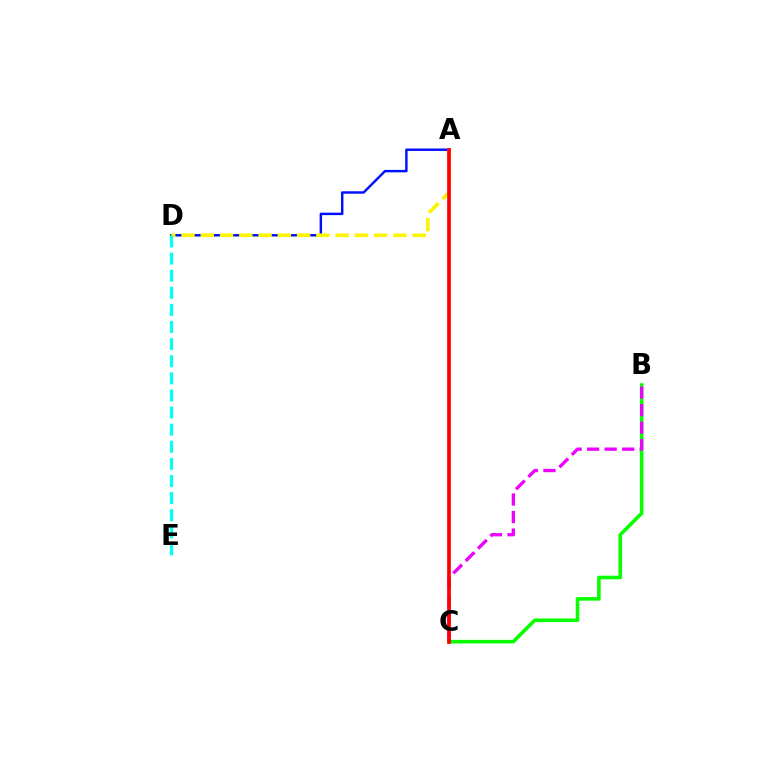{('B', 'C'): [{'color': '#08ff00', 'line_style': 'solid', 'thickness': 2.58}, {'color': '#ee00ff', 'line_style': 'dashed', 'thickness': 2.38}], ('A', 'D'): [{'color': '#0010ff', 'line_style': 'solid', 'thickness': 1.76}, {'color': '#fcf500', 'line_style': 'dashed', 'thickness': 2.62}], ('D', 'E'): [{'color': '#00fff6', 'line_style': 'dashed', 'thickness': 2.32}], ('A', 'C'): [{'color': '#ff0000', 'line_style': 'solid', 'thickness': 2.65}]}